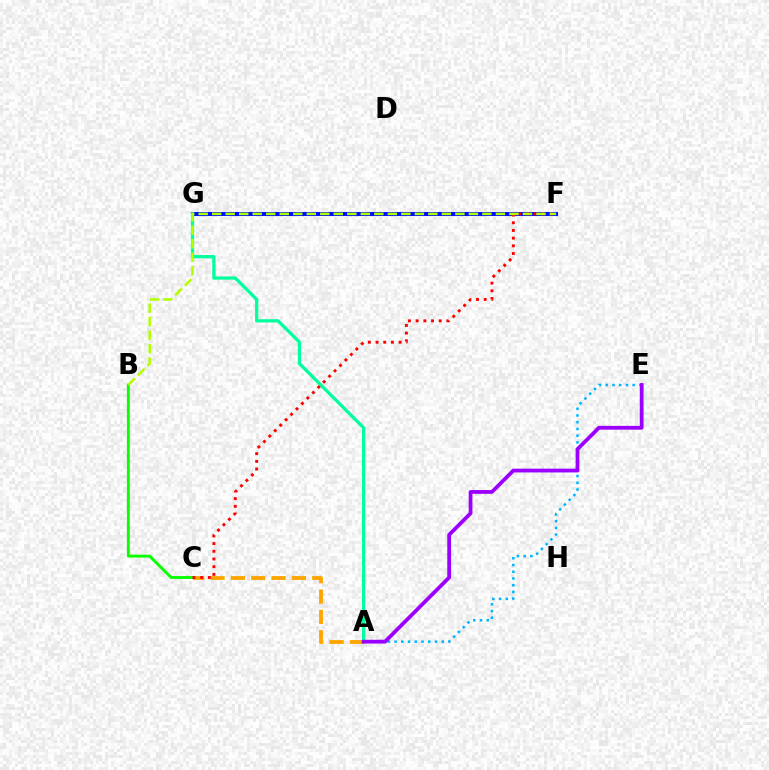{('B', 'C'): [{'color': '#08ff00', 'line_style': 'solid', 'thickness': 2.08}], ('F', 'G'): [{'color': '#ff00bd', 'line_style': 'dotted', 'thickness': 2.6}, {'color': '#0010ff', 'line_style': 'solid', 'thickness': 2.91}], ('A', 'E'): [{'color': '#00b5ff', 'line_style': 'dotted', 'thickness': 1.83}, {'color': '#9b00ff', 'line_style': 'solid', 'thickness': 2.72}], ('A', 'C'): [{'color': '#ffa500', 'line_style': 'dashed', 'thickness': 2.76}], ('A', 'G'): [{'color': '#00ff9d', 'line_style': 'solid', 'thickness': 2.34}], ('C', 'F'): [{'color': '#ff0000', 'line_style': 'dotted', 'thickness': 2.09}], ('B', 'F'): [{'color': '#b3ff00', 'line_style': 'dashed', 'thickness': 1.84}]}